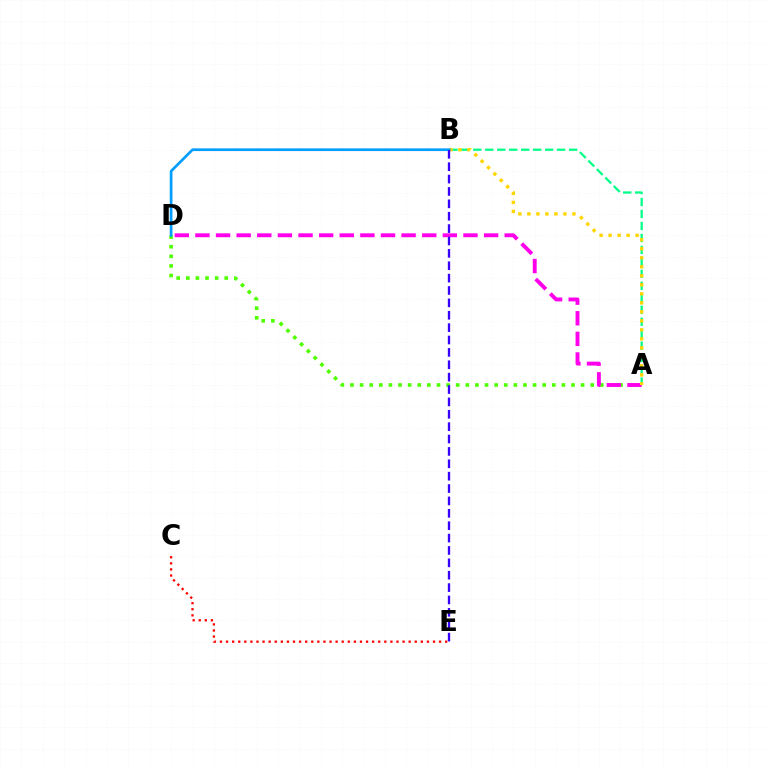{('A', 'D'): [{'color': '#4fff00', 'line_style': 'dotted', 'thickness': 2.61}, {'color': '#ff00ed', 'line_style': 'dashed', 'thickness': 2.8}], ('A', 'B'): [{'color': '#00ff86', 'line_style': 'dashed', 'thickness': 1.63}, {'color': '#ffd500', 'line_style': 'dotted', 'thickness': 2.45}], ('C', 'E'): [{'color': '#ff0000', 'line_style': 'dotted', 'thickness': 1.65}], ('B', 'D'): [{'color': '#009eff', 'line_style': 'solid', 'thickness': 1.94}], ('B', 'E'): [{'color': '#3700ff', 'line_style': 'dashed', 'thickness': 1.68}]}